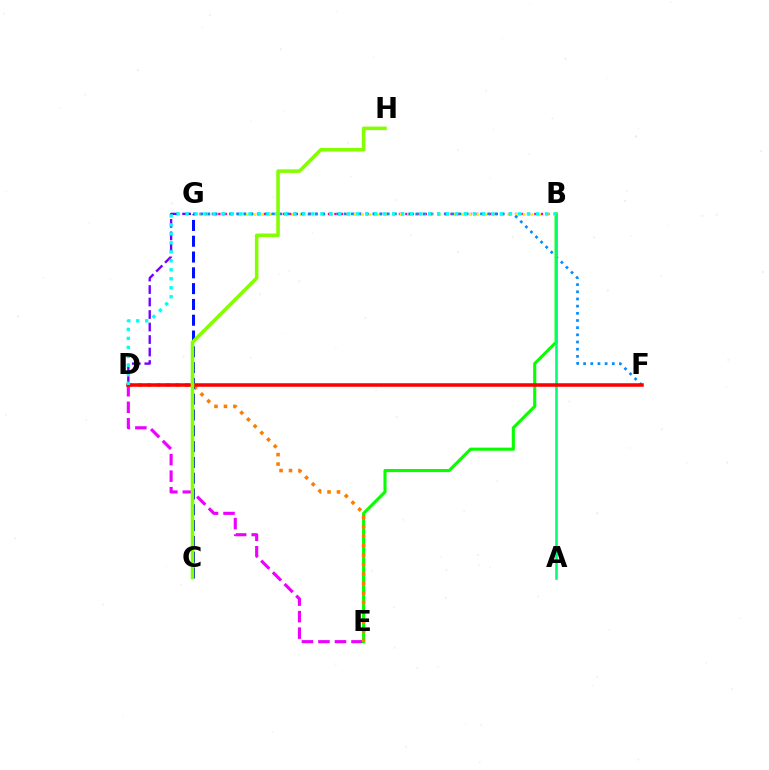{('D', 'E'): [{'color': '#ee00ff', 'line_style': 'dashed', 'thickness': 2.24}, {'color': '#ff7c00', 'line_style': 'dotted', 'thickness': 2.57}], ('B', 'E'): [{'color': '#08ff00', 'line_style': 'solid', 'thickness': 2.24}], ('B', 'G'): [{'color': '#ff0094', 'line_style': 'dotted', 'thickness': 1.75}, {'color': '#fcf500', 'line_style': 'dotted', 'thickness': 2.09}], ('F', 'G'): [{'color': '#008cff', 'line_style': 'dotted', 'thickness': 1.95}], ('A', 'B'): [{'color': '#00ff74', 'line_style': 'solid', 'thickness': 1.87}], ('C', 'G'): [{'color': '#0010ff', 'line_style': 'dashed', 'thickness': 2.15}], ('D', 'F'): [{'color': '#ff0000', 'line_style': 'solid', 'thickness': 2.55}], ('D', 'G'): [{'color': '#7200ff', 'line_style': 'dashed', 'thickness': 1.7}], ('B', 'D'): [{'color': '#00fff6', 'line_style': 'dotted', 'thickness': 2.44}], ('C', 'H'): [{'color': '#84ff00', 'line_style': 'solid', 'thickness': 2.56}]}